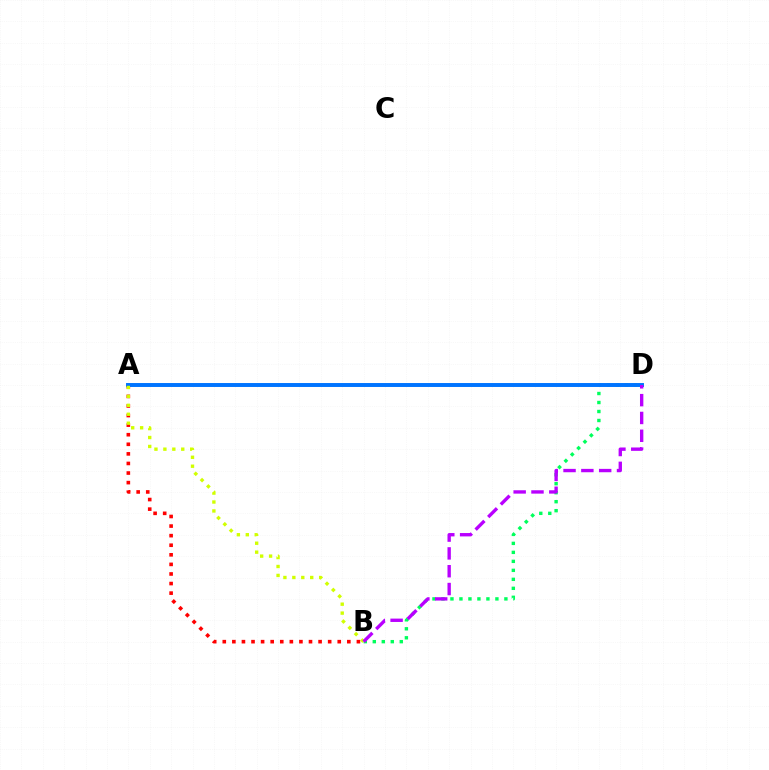{('B', 'D'): [{'color': '#00ff5c', 'line_style': 'dotted', 'thickness': 2.44}, {'color': '#b900ff', 'line_style': 'dashed', 'thickness': 2.42}], ('A', 'B'): [{'color': '#ff0000', 'line_style': 'dotted', 'thickness': 2.6}, {'color': '#d1ff00', 'line_style': 'dotted', 'thickness': 2.43}], ('A', 'D'): [{'color': '#0074ff', 'line_style': 'solid', 'thickness': 2.83}]}